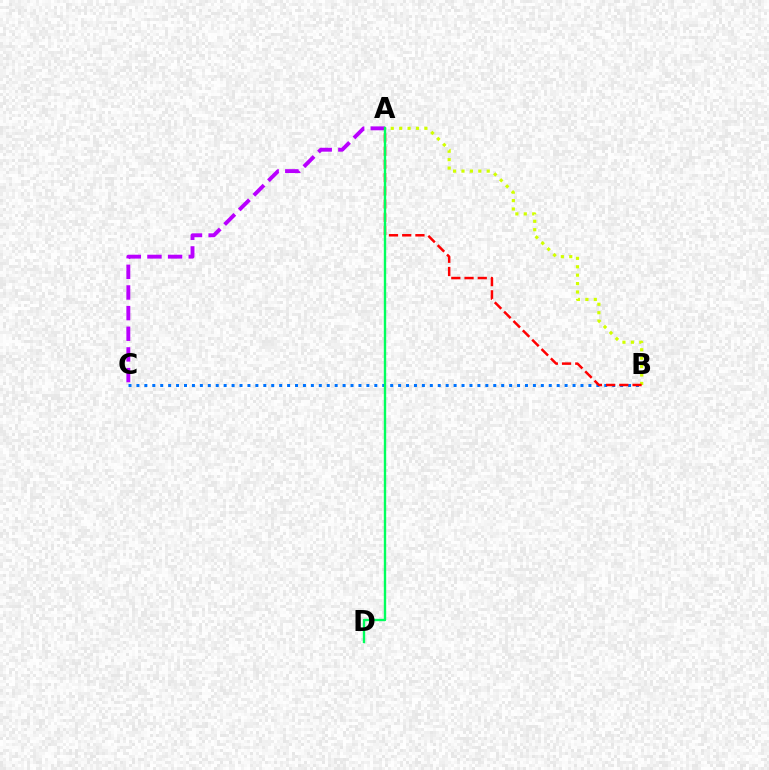{('B', 'C'): [{'color': '#0074ff', 'line_style': 'dotted', 'thickness': 2.15}], ('A', 'B'): [{'color': '#d1ff00', 'line_style': 'dotted', 'thickness': 2.29}, {'color': '#ff0000', 'line_style': 'dashed', 'thickness': 1.8}], ('A', 'C'): [{'color': '#b900ff', 'line_style': 'dashed', 'thickness': 2.8}], ('A', 'D'): [{'color': '#00ff5c', 'line_style': 'solid', 'thickness': 1.71}]}